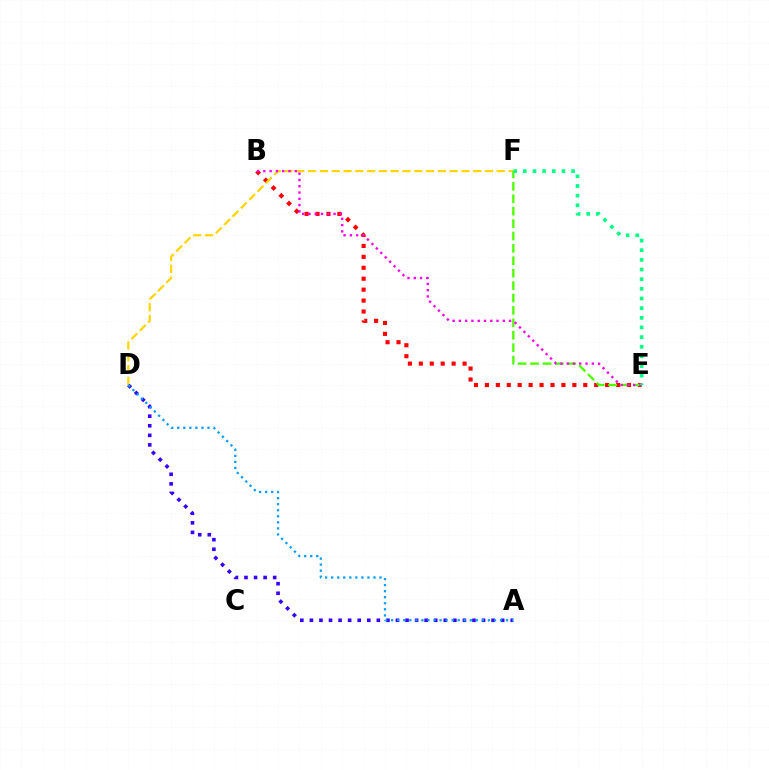{('B', 'E'): [{'color': '#ff0000', 'line_style': 'dotted', 'thickness': 2.97}, {'color': '#ff00ed', 'line_style': 'dotted', 'thickness': 1.71}], ('D', 'F'): [{'color': '#ffd500', 'line_style': 'dashed', 'thickness': 1.6}], ('E', 'F'): [{'color': '#4fff00', 'line_style': 'dashed', 'thickness': 1.69}, {'color': '#00ff86', 'line_style': 'dotted', 'thickness': 2.62}], ('A', 'D'): [{'color': '#3700ff', 'line_style': 'dotted', 'thickness': 2.6}, {'color': '#009eff', 'line_style': 'dotted', 'thickness': 1.64}]}